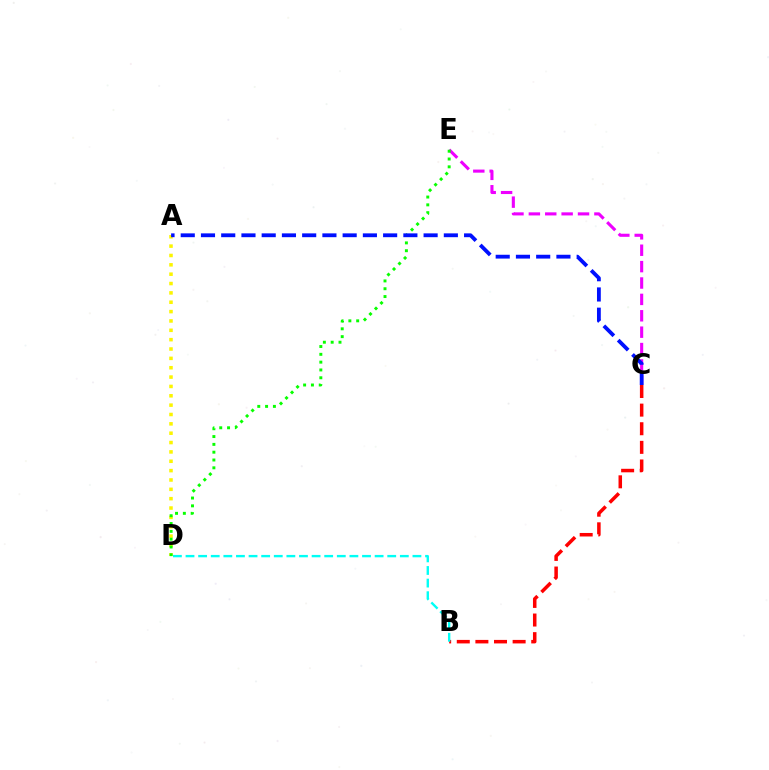{('B', 'C'): [{'color': '#ff0000', 'line_style': 'dashed', 'thickness': 2.53}], ('C', 'E'): [{'color': '#ee00ff', 'line_style': 'dashed', 'thickness': 2.23}], ('B', 'D'): [{'color': '#00fff6', 'line_style': 'dashed', 'thickness': 1.71}], ('A', 'D'): [{'color': '#fcf500', 'line_style': 'dotted', 'thickness': 2.54}], ('D', 'E'): [{'color': '#08ff00', 'line_style': 'dotted', 'thickness': 2.12}], ('A', 'C'): [{'color': '#0010ff', 'line_style': 'dashed', 'thickness': 2.75}]}